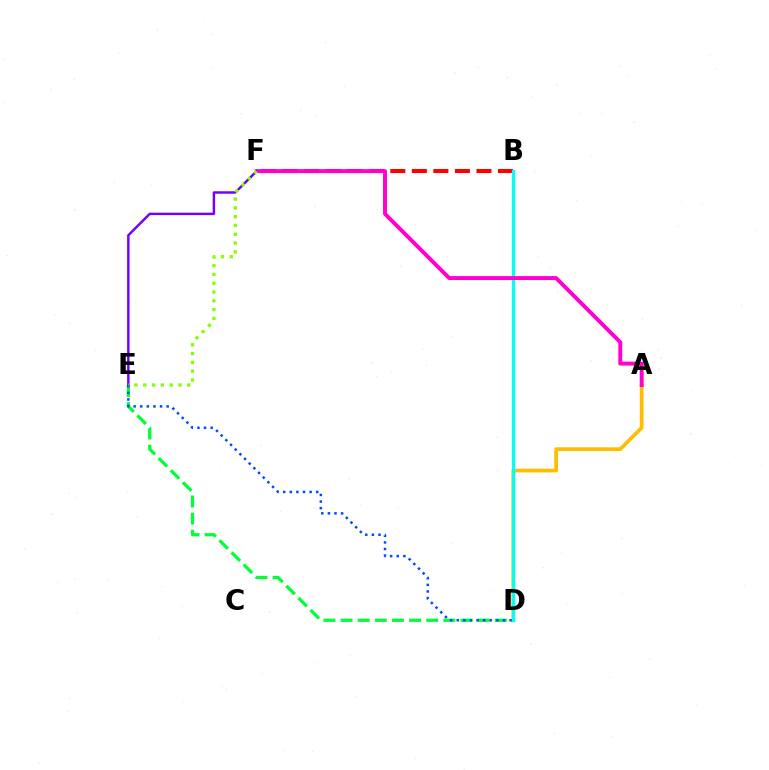{('B', 'F'): [{'color': '#ff0000', 'line_style': 'dashed', 'thickness': 2.93}], ('D', 'E'): [{'color': '#00ff39', 'line_style': 'dashed', 'thickness': 2.33}, {'color': '#004bff', 'line_style': 'dotted', 'thickness': 1.8}], ('A', 'D'): [{'color': '#ffbd00', 'line_style': 'solid', 'thickness': 2.67}], ('B', 'D'): [{'color': '#00fff6', 'line_style': 'solid', 'thickness': 2.38}], ('A', 'F'): [{'color': '#ff00cf', 'line_style': 'solid', 'thickness': 2.83}], ('E', 'F'): [{'color': '#7200ff', 'line_style': 'solid', 'thickness': 1.76}, {'color': '#84ff00', 'line_style': 'dotted', 'thickness': 2.39}]}